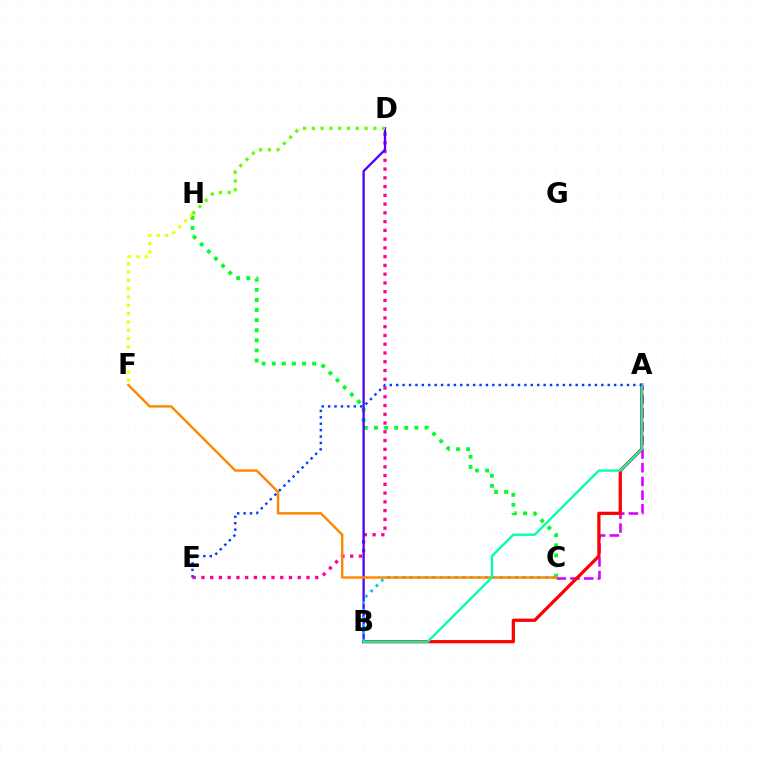{('D', 'E'): [{'color': '#ff00a0', 'line_style': 'dotted', 'thickness': 2.38}], ('A', 'C'): [{'color': '#d600ff', 'line_style': 'dashed', 'thickness': 1.86}], ('A', 'B'): [{'color': '#ff0000', 'line_style': 'solid', 'thickness': 2.33}, {'color': '#00ffaf', 'line_style': 'solid', 'thickness': 1.67}], ('C', 'H'): [{'color': '#00ff27', 'line_style': 'dotted', 'thickness': 2.74}], ('B', 'D'): [{'color': '#4f00ff', 'line_style': 'solid', 'thickness': 1.66}], ('B', 'C'): [{'color': '#00c7ff', 'line_style': 'dotted', 'thickness': 2.04}], ('C', 'F'): [{'color': '#ff8800', 'line_style': 'solid', 'thickness': 1.76}], ('D', 'H'): [{'color': '#66ff00', 'line_style': 'dotted', 'thickness': 2.39}], ('F', 'H'): [{'color': '#eeff00', 'line_style': 'dotted', 'thickness': 2.26}], ('A', 'E'): [{'color': '#003fff', 'line_style': 'dotted', 'thickness': 1.74}]}